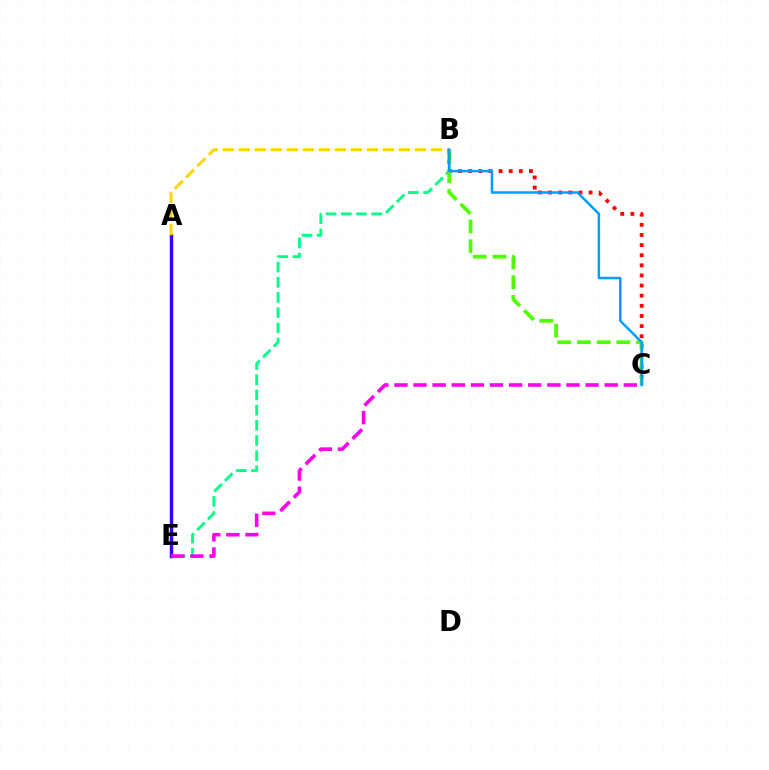{('B', 'E'): [{'color': '#00ff86', 'line_style': 'dashed', 'thickness': 2.06}], ('A', 'E'): [{'color': '#3700ff', 'line_style': 'solid', 'thickness': 2.48}], ('A', 'B'): [{'color': '#ffd500', 'line_style': 'dashed', 'thickness': 2.18}], ('B', 'C'): [{'color': '#ff0000', 'line_style': 'dotted', 'thickness': 2.75}, {'color': '#4fff00', 'line_style': 'dashed', 'thickness': 2.67}, {'color': '#009eff', 'line_style': 'solid', 'thickness': 1.8}], ('C', 'E'): [{'color': '#ff00ed', 'line_style': 'dashed', 'thickness': 2.6}]}